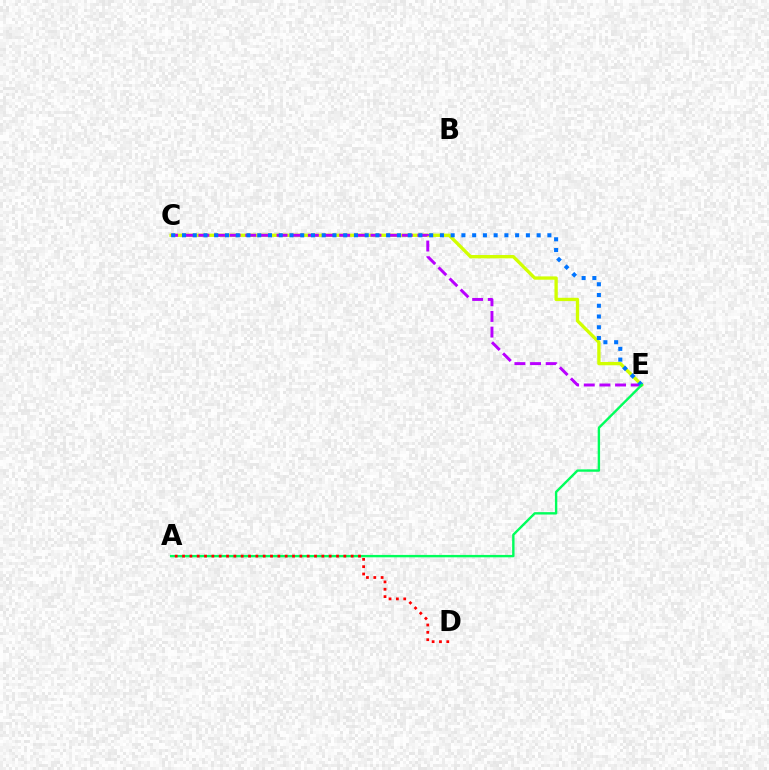{('C', 'E'): [{'color': '#d1ff00', 'line_style': 'solid', 'thickness': 2.39}, {'color': '#b900ff', 'line_style': 'dashed', 'thickness': 2.13}, {'color': '#0074ff', 'line_style': 'dotted', 'thickness': 2.92}], ('A', 'E'): [{'color': '#00ff5c', 'line_style': 'solid', 'thickness': 1.72}], ('A', 'D'): [{'color': '#ff0000', 'line_style': 'dotted', 'thickness': 1.99}]}